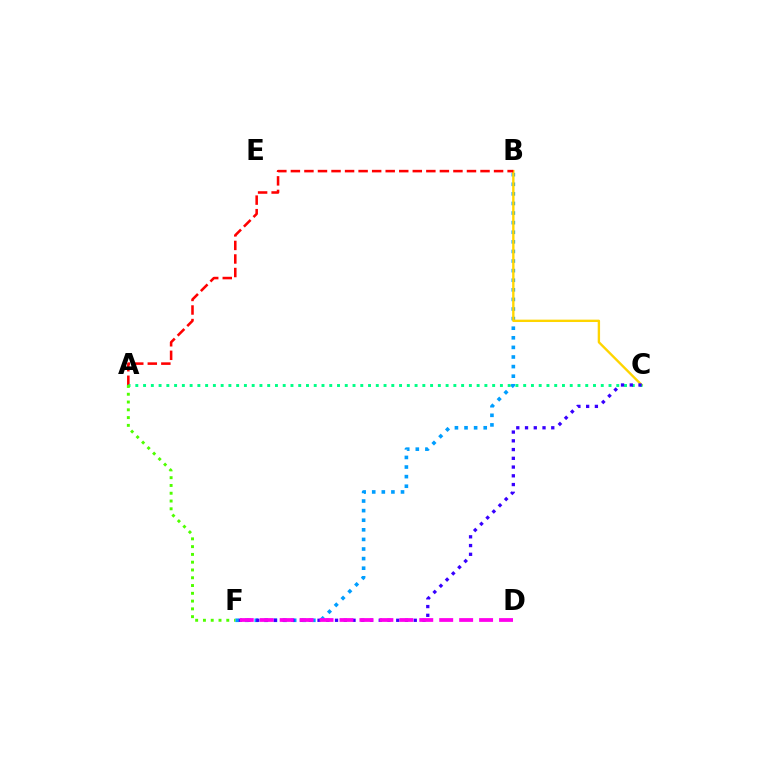{('B', 'F'): [{'color': '#009eff', 'line_style': 'dotted', 'thickness': 2.61}], ('B', 'C'): [{'color': '#ffd500', 'line_style': 'solid', 'thickness': 1.7}], ('A', 'B'): [{'color': '#ff0000', 'line_style': 'dashed', 'thickness': 1.84}], ('A', 'C'): [{'color': '#00ff86', 'line_style': 'dotted', 'thickness': 2.11}], ('C', 'F'): [{'color': '#3700ff', 'line_style': 'dotted', 'thickness': 2.38}], ('D', 'F'): [{'color': '#ff00ed', 'line_style': 'dashed', 'thickness': 2.71}], ('A', 'F'): [{'color': '#4fff00', 'line_style': 'dotted', 'thickness': 2.11}]}